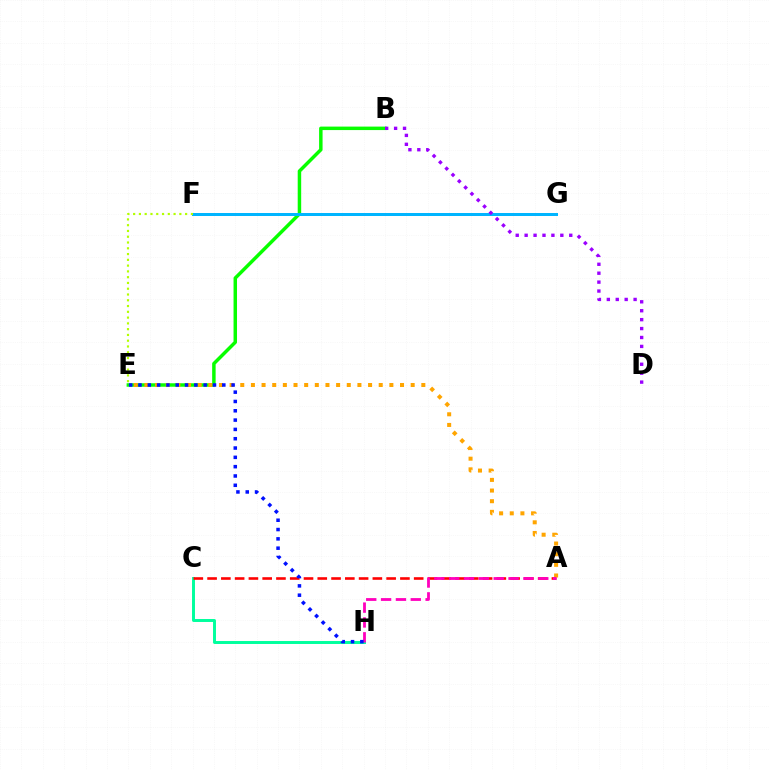{('C', 'H'): [{'color': '#00ff9d', 'line_style': 'solid', 'thickness': 2.13}], ('A', 'C'): [{'color': '#ff0000', 'line_style': 'dashed', 'thickness': 1.87}], ('B', 'E'): [{'color': '#08ff00', 'line_style': 'solid', 'thickness': 2.5}], ('F', 'G'): [{'color': '#00b5ff', 'line_style': 'solid', 'thickness': 2.16}], ('A', 'E'): [{'color': '#ffa500', 'line_style': 'dotted', 'thickness': 2.89}], ('A', 'H'): [{'color': '#ff00bd', 'line_style': 'dashed', 'thickness': 2.02}], ('E', 'F'): [{'color': '#b3ff00', 'line_style': 'dotted', 'thickness': 1.57}], ('B', 'D'): [{'color': '#9b00ff', 'line_style': 'dotted', 'thickness': 2.42}], ('E', 'H'): [{'color': '#0010ff', 'line_style': 'dotted', 'thickness': 2.53}]}